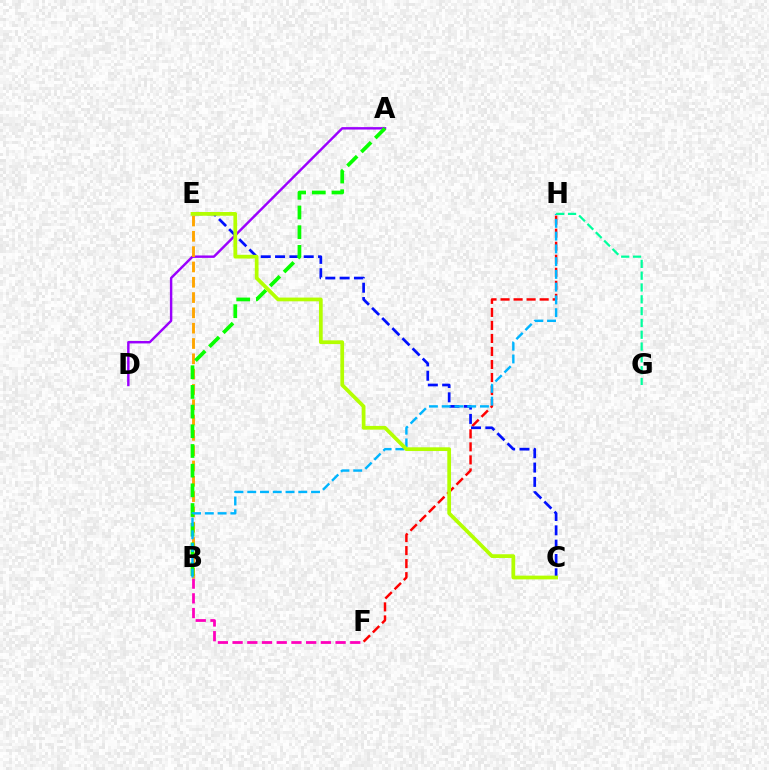{('F', 'H'): [{'color': '#ff0000', 'line_style': 'dashed', 'thickness': 1.77}], ('C', 'E'): [{'color': '#0010ff', 'line_style': 'dashed', 'thickness': 1.95}, {'color': '#b3ff00', 'line_style': 'solid', 'thickness': 2.69}], ('B', 'F'): [{'color': '#ff00bd', 'line_style': 'dashed', 'thickness': 2.0}], ('A', 'D'): [{'color': '#9b00ff', 'line_style': 'solid', 'thickness': 1.75}], ('B', 'E'): [{'color': '#ffa500', 'line_style': 'dashed', 'thickness': 2.08}], ('A', 'B'): [{'color': '#08ff00', 'line_style': 'dashed', 'thickness': 2.67}], ('B', 'H'): [{'color': '#00b5ff', 'line_style': 'dashed', 'thickness': 1.73}], ('G', 'H'): [{'color': '#00ff9d', 'line_style': 'dashed', 'thickness': 1.61}]}